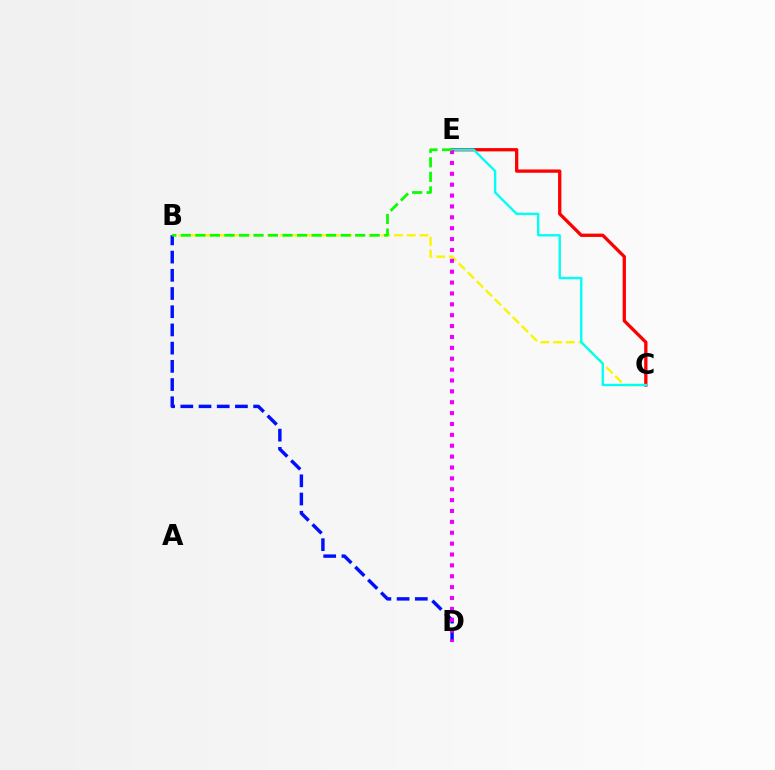{('B', 'C'): [{'color': '#fcf500', 'line_style': 'dashed', 'thickness': 1.72}], ('B', 'D'): [{'color': '#0010ff', 'line_style': 'dashed', 'thickness': 2.47}], ('C', 'E'): [{'color': '#ff0000', 'line_style': 'solid', 'thickness': 2.37}, {'color': '#00fff6', 'line_style': 'solid', 'thickness': 1.71}], ('D', 'E'): [{'color': '#ee00ff', 'line_style': 'dotted', 'thickness': 2.96}], ('B', 'E'): [{'color': '#08ff00', 'line_style': 'dashed', 'thickness': 1.97}]}